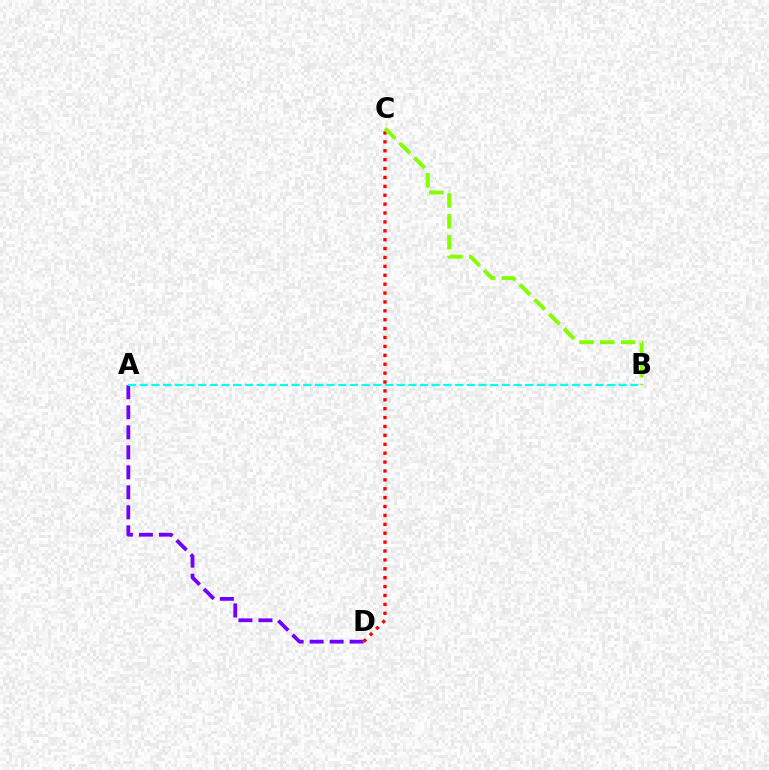{('A', 'D'): [{'color': '#7200ff', 'line_style': 'dashed', 'thickness': 2.72}], ('C', 'D'): [{'color': '#ff0000', 'line_style': 'dotted', 'thickness': 2.42}], ('A', 'B'): [{'color': '#00fff6', 'line_style': 'dashed', 'thickness': 1.59}], ('B', 'C'): [{'color': '#84ff00', 'line_style': 'dashed', 'thickness': 2.83}]}